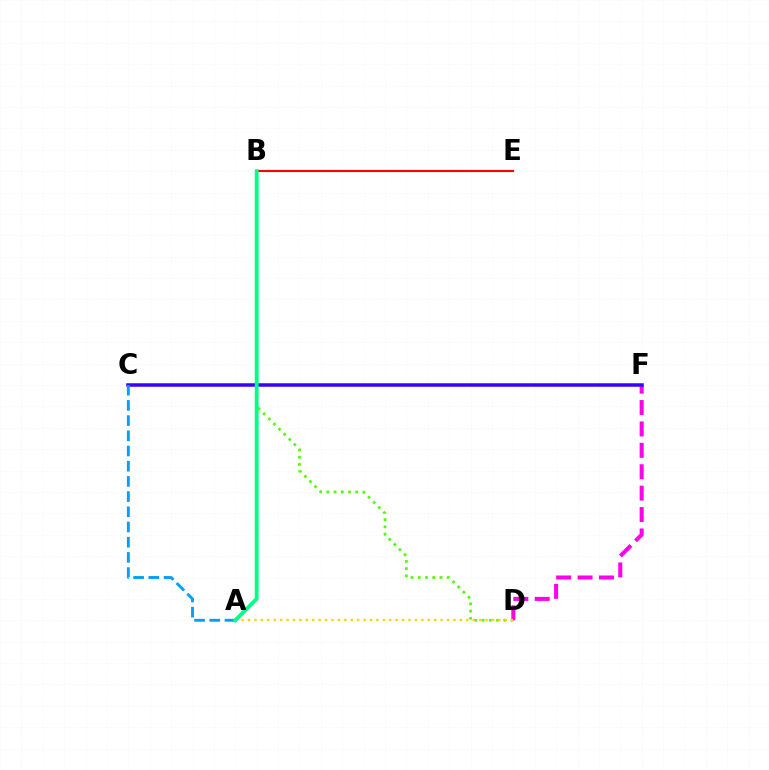{('B', 'D'): [{'color': '#4fff00', 'line_style': 'dotted', 'thickness': 1.97}], ('D', 'F'): [{'color': '#ff00ed', 'line_style': 'dashed', 'thickness': 2.91}], ('C', 'F'): [{'color': '#3700ff', 'line_style': 'solid', 'thickness': 2.52}], ('B', 'E'): [{'color': '#ff0000', 'line_style': 'solid', 'thickness': 1.54}], ('A', 'D'): [{'color': '#ffd500', 'line_style': 'dotted', 'thickness': 1.74}], ('A', 'C'): [{'color': '#009eff', 'line_style': 'dashed', 'thickness': 2.06}], ('A', 'B'): [{'color': '#00ff86', 'line_style': 'solid', 'thickness': 2.75}]}